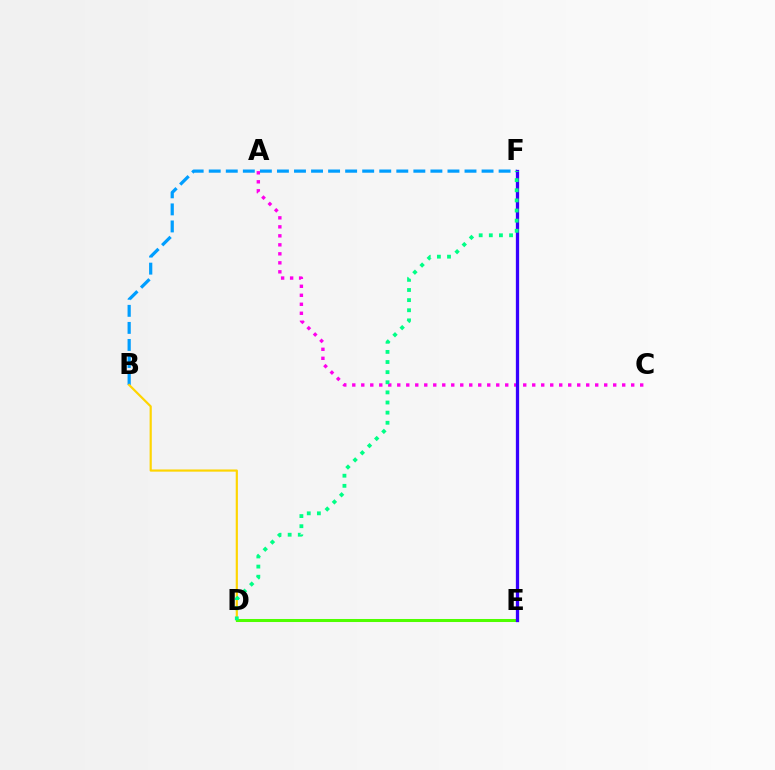{('B', 'F'): [{'color': '#009eff', 'line_style': 'dashed', 'thickness': 2.32}], ('A', 'C'): [{'color': '#ff00ed', 'line_style': 'dotted', 'thickness': 2.44}], ('B', 'D'): [{'color': '#ffd500', 'line_style': 'solid', 'thickness': 1.57}], ('D', 'E'): [{'color': '#4fff00', 'line_style': 'solid', 'thickness': 2.18}], ('E', 'F'): [{'color': '#ff0000', 'line_style': 'dotted', 'thickness': 2.01}, {'color': '#3700ff', 'line_style': 'solid', 'thickness': 2.36}], ('D', 'F'): [{'color': '#00ff86', 'line_style': 'dotted', 'thickness': 2.75}]}